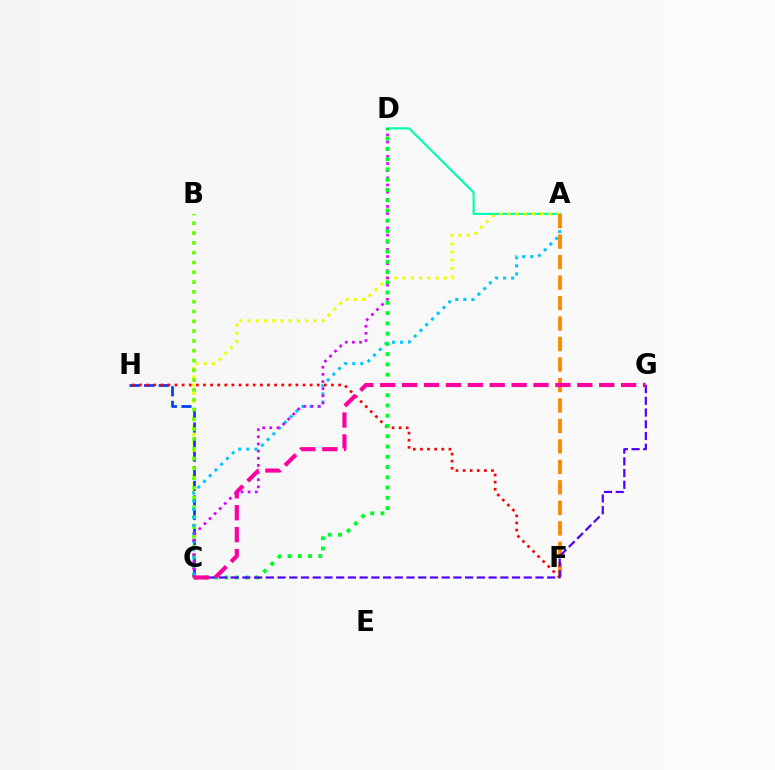{('A', 'D'): [{'color': '#00ffaf', 'line_style': 'solid', 'thickness': 1.53}], ('A', 'C'): [{'color': '#eeff00', 'line_style': 'dotted', 'thickness': 2.24}, {'color': '#00c7ff', 'line_style': 'dotted', 'thickness': 2.2}], ('C', 'H'): [{'color': '#003fff', 'line_style': 'dashed', 'thickness': 1.98}], ('B', 'C'): [{'color': '#66ff00', 'line_style': 'dotted', 'thickness': 2.66}], ('C', 'D'): [{'color': '#d600ff', 'line_style': 'dotted', 'thickness': 1.94}, {'color': '#00ff27', 'line_style': 'dotted', 'thickness': 2.79}], ('F', 'H'): [{'color': '#ff0000', 'line_style': 'dotted', 'thickness': 1.93}], ('A', 'F'): [{'color': '#ff8800', 'line_style': 'dashed', 'thickness': 2.78}], ('C', 'G'): [{'color': '#4f00ff', 'line_style': 'dashed', 'thickness': 1.59}, {'color': '#ff00a0', 'line_style': 'dashed', 'thickness': 2.98}]}